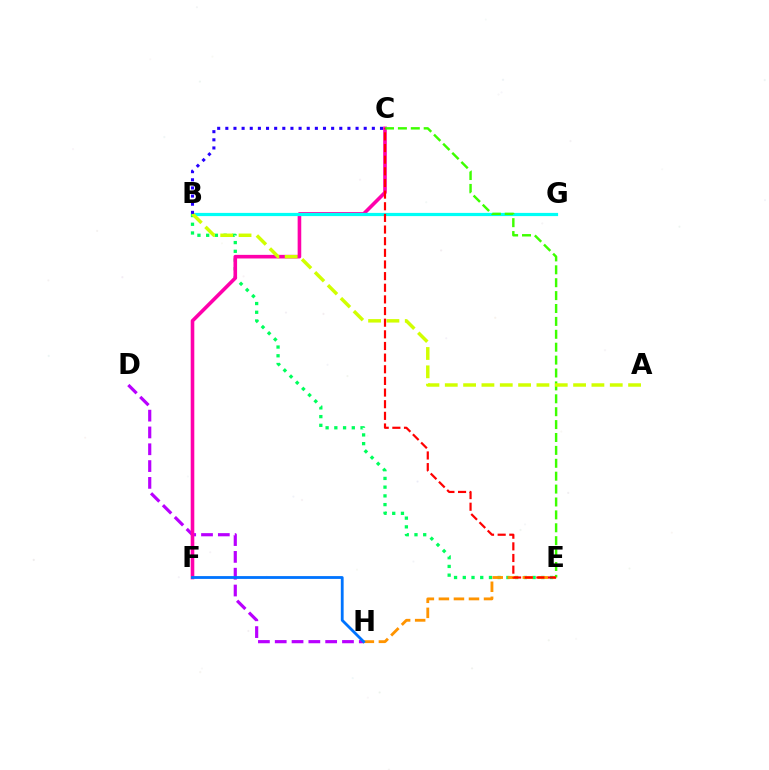{('D', 'H'): [{'color': '#b900ff', 'line_style': 'dashed', 'thickness': 2.28}], ('B', 'E'): [{'color': '#00ff5c', 'line_style': 'dotted', 'thickness': 2.37}], ('C', 'F'): [{'color': '#ff00ac', 'line_style': 'solid', 'thickness': 2.6}], ('B', 'G'): [{'color': '#00fff6', 'line_style': 'solid', 'thickness': 2.31}], ('E', 'H'): [{'color': '#ff9400', 'line_style': 'dashed', 'thickness': 2.04}], ('C', 'E'): [{'color': '#3dff00', 'line_style': 'dashed', 'thickness': 1.75}, {'color': '#ff0000', 'line_style': 'dashed', 'thickness': 1.58}], ('F', 'H'): [{'color': '#0074ff', 'line_style': 'solid', 'thickness': 2.02}], ('A', 'B'): [{'color': '#d1ff00', 'line_style': 'dashed', 'thickness': 2.49}], ('B', 'C'): [{'color': '#2500ff', 'line_style': 'dotted', 'thickness': 2.21}]}